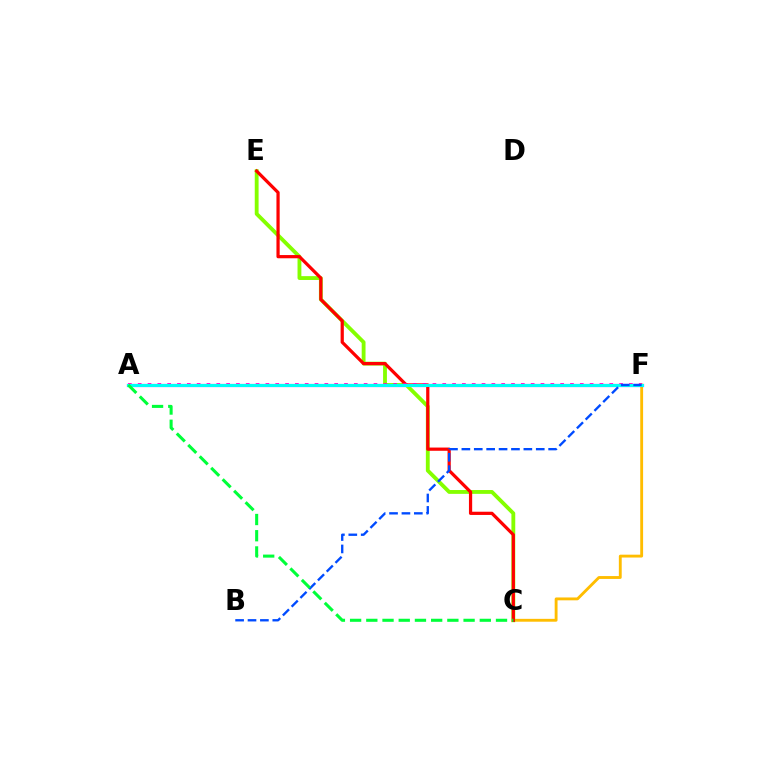{('C', 'F'): [{'color': '#ffbd00', 'line_style': 'solid', 'thickness': 2.06}], ('A', 'F'): [{'color': '#7200ff', 'line_style': 'solid', 'thickness': 2.27}, {'color': '#ff00cf', 'line_style': 'dotted', 'thickness': 2.67}, {'color': '#00fff6', 'line_style': 'solid', 'thickness': 2.17}], ('C', 'E'): [{'color': '#84ff00', 'line_style': 'solid', 'thickness': 2.76}, {'color': '#ff0000', 'line_style': 'solid', 'thickness': 2.32}], ('B', 'F'): [{'color': '#004bff', 'line_style': 'dashed', 'thickness': 1.68}], ('A', 'C'): [{'color': '#00ff39', 'line_style': 'dashed', 'thickness': 2.2}]}